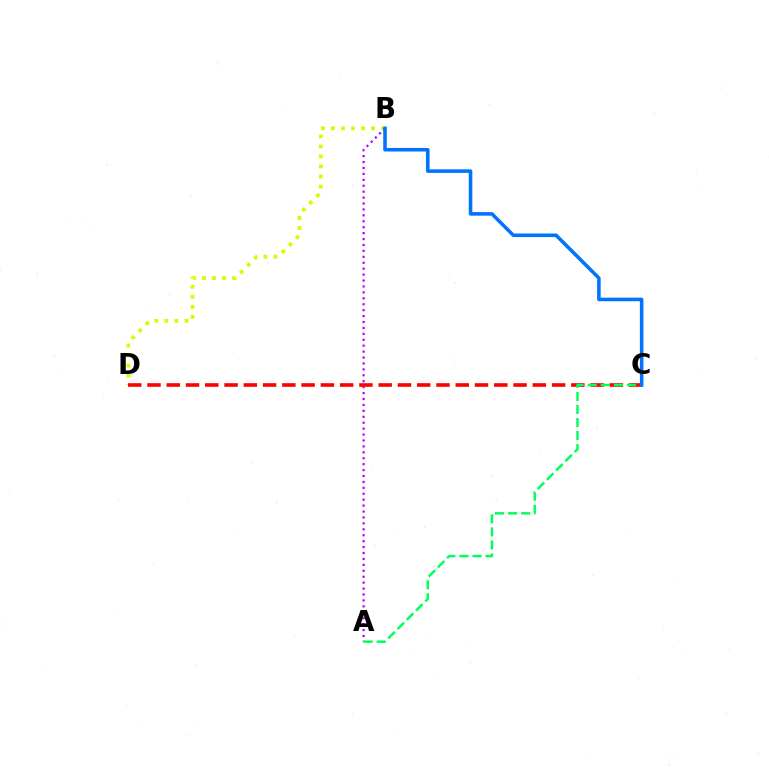{('B', 'D'): [{'color': '#d1ff00', 'line_style': 'dotted', 'thickness': 2.73}], ('A', 'B'): [{'color': '#b900ff', 'line_style': 'dotted', 'thickness': 1.61}], ('C', 'D'): [{'color': '#ff0000', 'line_style': 'dashed', 'thickness': 2.62}], ('A', 'C'): [{'color': '#00ff5c', 'line_style': 'dashed', 'thickness': 1.77}], ('B', 'C'): [{'color': '#0074ff', 'line_style': 'solid', 'thickness': 2.56}]}